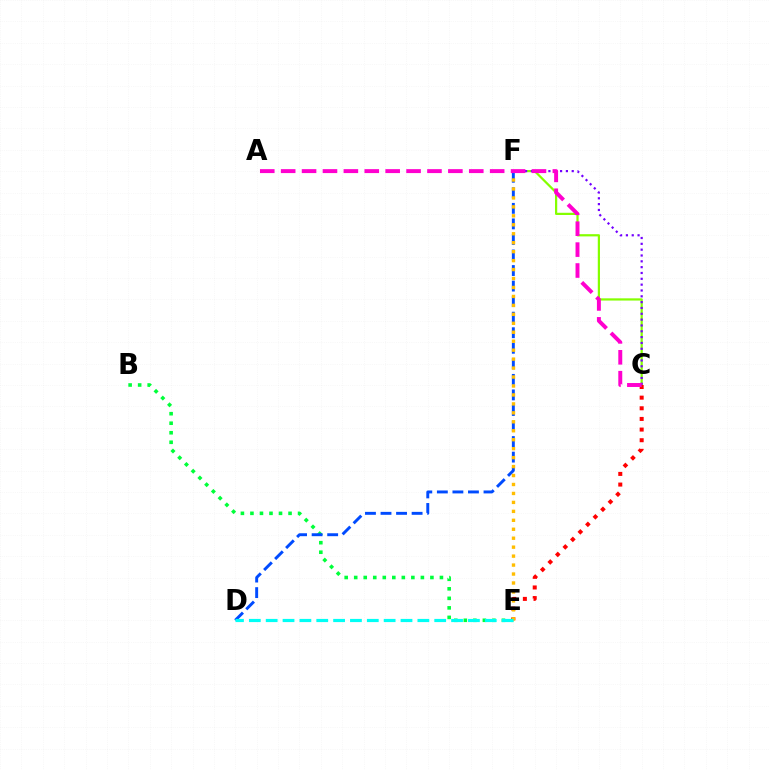{('C', 'F'): [{'color': '#84ff00', 'line_style': 'solid', 'thickness': 1.6}, {'color': '#7200ff', 'line_style': 'dotted', 'thickness': 1.58}], ('B', 'E'): [{'color': '#00ff39', 'line_style': 'dotted', 'thickness': 2.59}], ('C', 'E'): [{'color': '#ff0000', 'line_style': 'dotted', 'thickness': 2.89}], ('D', 'F'): [{'color': '#004bff', 'line_style': 'dashed', 'thickness': 2.11}], ('E', 'F'): [{'color': '#ffbd00', 'line_style': 'dotted', 'thickness': 2.43}], ('A', 'C'): [{'color': '#ff00cf', 'line_style': 'dashed', 'thickness': 2.84}], ('D', 'E'): [{'color': '#00fff6', 'line_style': 'dashed', 'thickness': 2.29}]}